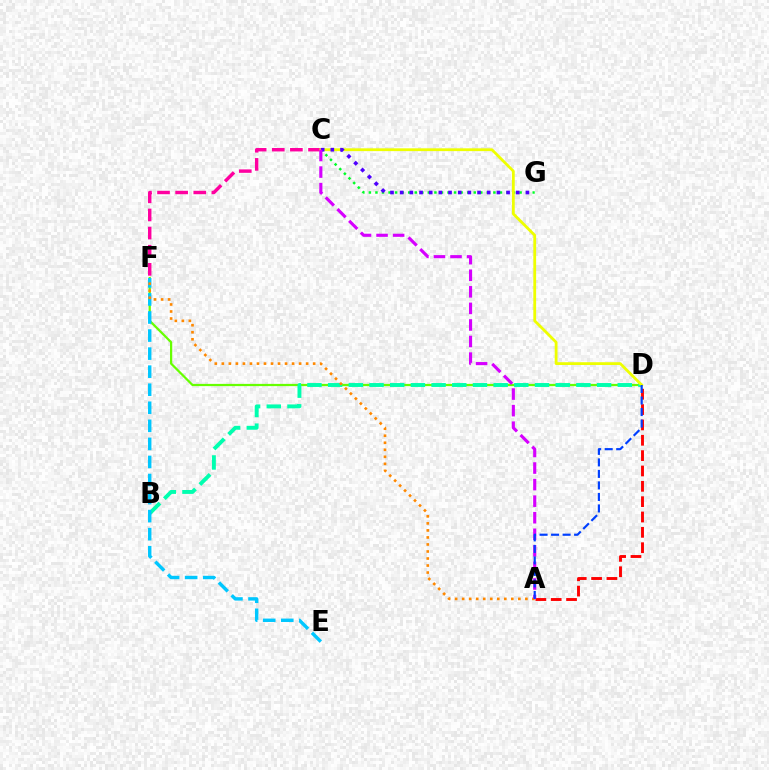{('C', 'F'): [{'color': '#ff00a0', 'line_style': 'dashed', 'thickness': 2.46}], ('D', 'F'): [{'color': '#66ff00', 'line_style': 'solid', 'thickness': 1.61}], ('B', 'D'): [{'color': '#00ffaf', 'line_style': 'dashed', 'thickness': 2.81}], ('E', 'F'): [{'color': '#00c7ff', 'line_style': 'dashed', 'thickness': 2.45}], ('A', 'F'): [{'color': '#ff8800', 'line_style': 'dotted', 'thickness': 1.91}], ('C', 'G'): [{'color': '#00ff27', 'line_style': 'dotted', 'thickness': 1.78}, {'color': '#4f00ff', 'line_style': 'dotted', 'thickness': 2.63}], ('A', 'D'): [{'color': '#ff0000', 'line_style': 'dashed', 'thickness': 2.08}, {'color': '#003fff', 'line_style': 'dashed', 'thickness': 1.56}], ('C', 'D'): [{'color': '#eeff00', 'line_style': 'solid', 'thickness': 2.02}], ('A', 'C'): [{'color': '#d600ff', 'line_style': 'dashed', 'thickness': 2.25}]}